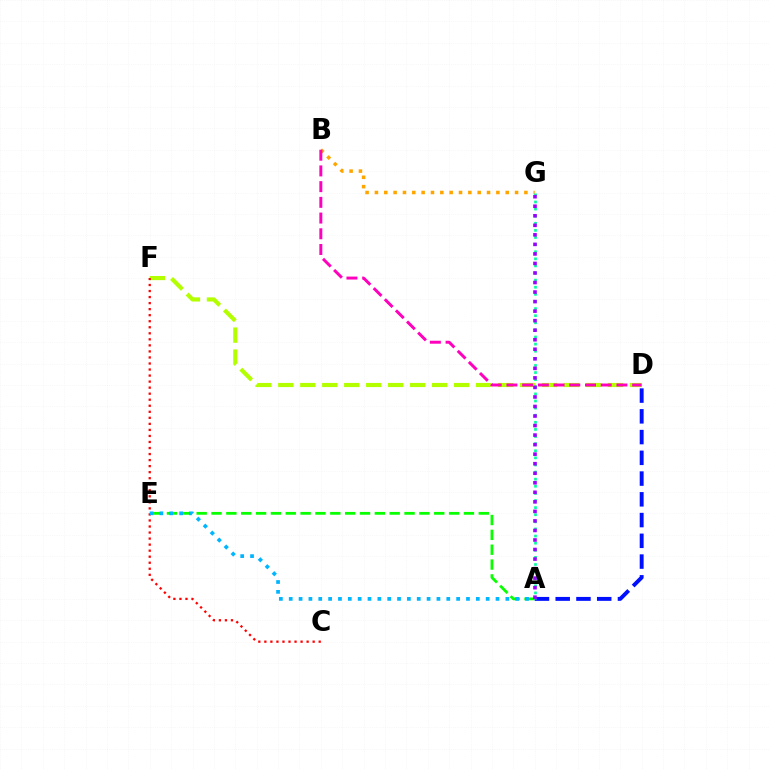{('A', 'E'): [{'color': '#08ff00', 'line_style': 'dashed', 'thickness': 2.02}, {'color': '#00b5ff', 'line_style': 'dotted', 'thickness': 2.68}], ('A', 'D'): [{'color': '#0010ff', 'line_style': 'dashed', 'thickness': 2.82}], ('D', 'F'): [{'color': '#b3ff00', 'line_style': 'dashed', 'thickness': 2.99}], ('C', 'F'): [{'color': '#ff0000', 'line_style': 'dotted', 'thickness': 1.64}], ('B', 'G'): [{'color': '#ffa500', 'line_style': 'dotted', 'thickness': 2.54}], ('A', 'G'): [{'color': '#00ff9d', 'line_style': 'dotted', 'thickness': 1.93}, {'color': '#9b00ff', 'line_style': 'dotted', 'thickness': 2.59}], ('B', 'D'): [{'color': '#ff00bd', 'line_style': 'dashed', 'thickness': 2.13}]}